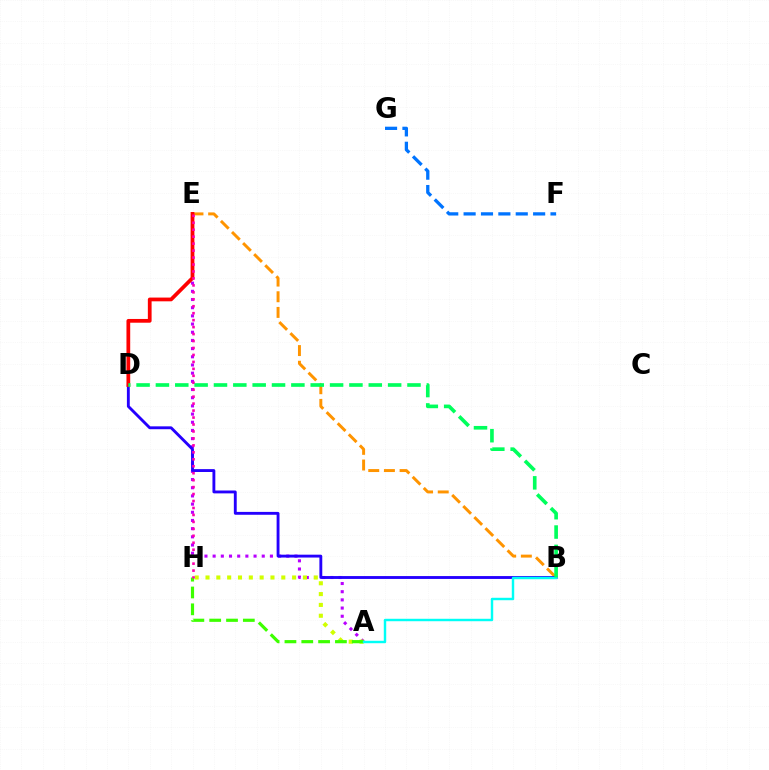{('B', 'E'): [{'color': '#ff9400', 'line_style': 'dashed', 'thickness': 2.13}], ('A', 'E'): [{'color': '#b900ff', 'line_style': 'dotted', 'thickness': 2.22}], ('A', 'H'): [{'color': '#d1ff00', 'line_style': 'dotted', 'thickness': 2.94}, {'color': '#3dff00', 'line_style': 'dashed', 'thickness': 2.29}], ('B', 'D'): [{'color': '#2500ff', 'line_style': 'solid', 'thickness': 2.07}, {'color': '#00ff5c', 'line_style': 'dashed', 'thickness': 2.63}], ('F', 'G'): [{'color': '#0074ff', 'line_style': 'dashed', 'thickness': 2.36}], ('D', 'E'): [{'color': '#ff0000', 'line_style': 'solid', 'thickness': 2.7}], ('A', 'B'): [{'color': '#00fff6', 'line_style': 'solid', 'thickness': 1.75}], ('E', 'H'): [{'color': '#ff00ac', 'line_style': 'dotted', 'thickness': 1.89}]}